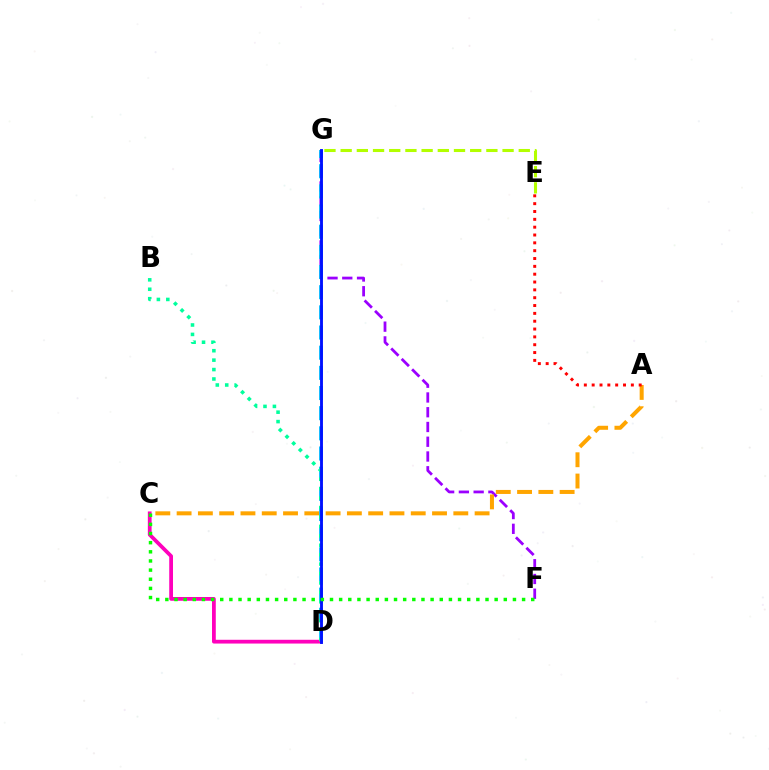{('F', 'G'): [{'color': '#9b00ff', 'line_style': 'dashed', 'thickness': 2.0}], ('A', 'C'): [{'color': '#ffa500', 'line_style': 'dashed', 'thickness': 2.89}], ('D', 'G'): [{'color': '#00b5ff', 'line_style': 'dashed', 'thickness': 2.74}, {'color': '#0010ff', 'line_style': 'solid', 'thickness': 2.06}], ('C', 'D'): [{'color': '#ff00bd', 'line_style': 'solid', 'thickness': 2.71}], ('B', 'D'): [{'color': '#00ff9d', 'line_style': 'dotted', 'thickness': 2.56}], ('E', 'G'): [{'color': '#b3ff00', 'line_style': 'dashed', 'thickness': 2.2}], ('A', 'E'): [{'color': '#ff0000', 'line_style': 'dotted', 'thickness': 2.13}], ('C', 'F'): [{'color': '#08ff00', 'line_style': 'dotted', 'thickness': 2.49}]}